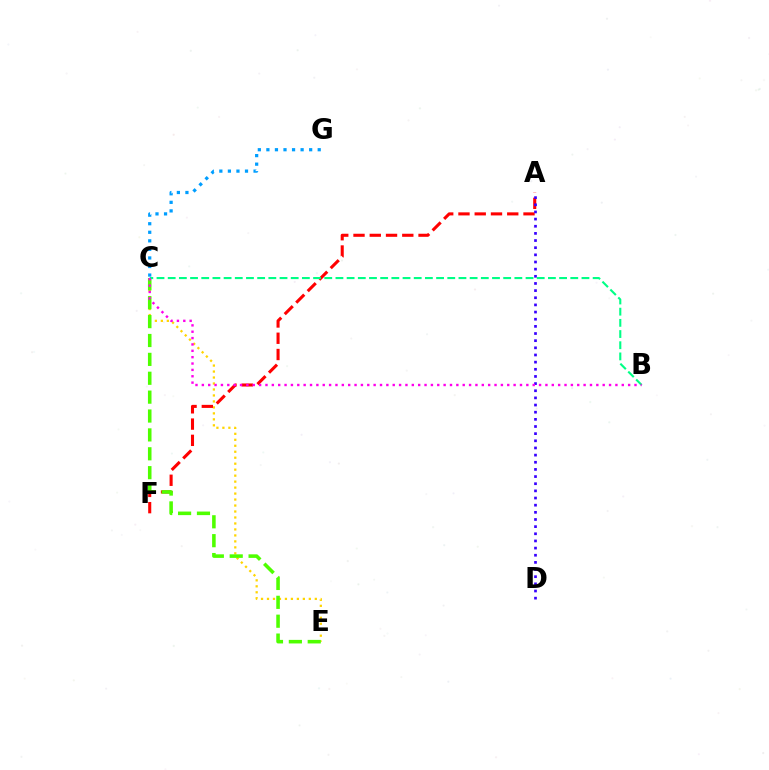{('C', 'G'): [{'color': '#009eff', 'line_style': 'dotted', 'thickness': 2.32}], ('C', 'E'): [{'color': '#ffd500', 'line_style': 'dotted', 'thickness': 1.62}, {'color': '#4fff00', 'line_style': 'dashed', 'thickness': 2.57}], ('A', 'F'): [{'color': '#ff0000', 'line_style': 'dashed', 'thickness': 2.21}], ('A', 'D'): [{'color': '#3700ff', 'line_style': 'dotted', 'thickness': 1.94}], ('B', 'C'): [{'color': '#00ff86', 'line_style': 'dashed', 'thickness': 1.52}, {'color': '#ff00ed', 'line_style': 'dotted', 'thickness': 1.73}]}